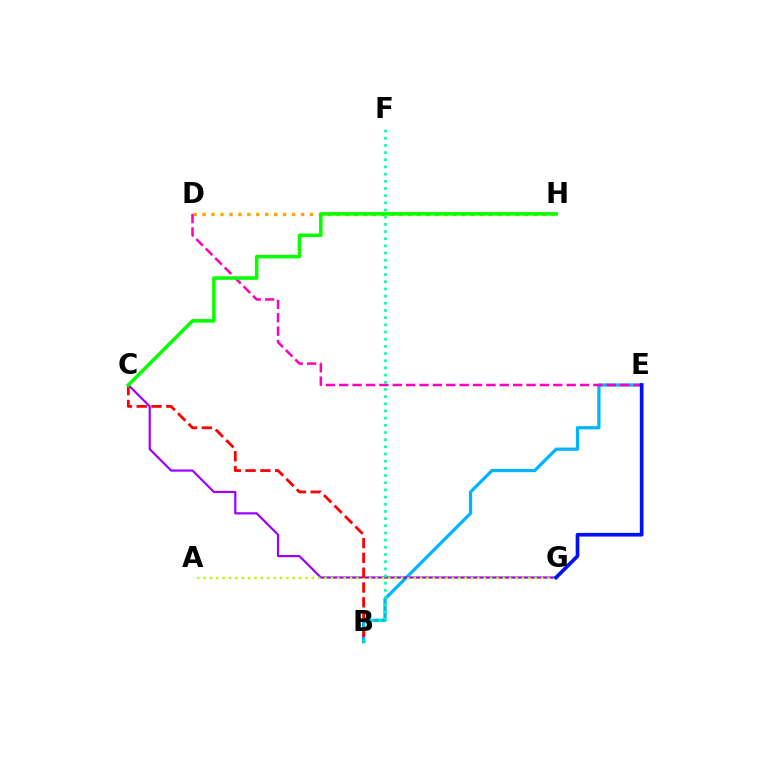{('B', 'E'): [{'color': '#00b5ff', 'line_style': 'solid', 'thickness': 2.34}], ('C', 'G'): [{'color': '#9b00ff', 'line_style': 'solid', 'thickness': 1.58}], ('B', 'F'): [{'color': '#00ff9d', 'line_style': 'dotted', 'thickness': 1.95}], ('A', 'G'): [{'color': '#b3ff00', 'line_style': 'dotted', 'thickness': 1.73}], ('D', 'H'): [{'color': '#ffa500', 'line_style': 'dotted', 'thickness': 2.43}], ('B', 'C'): [{'color': '#ff0000', 'line_style': 'dashed', 'thickness': 2.01}], ('D', 'E'): [{'color': '#ff00bd', 'line_style': 'dashed', 'thickness': 1.82}], ('C', 'H'): [{'color': '#08ff00', 'line_style': 'solid', 'thickness': 2.55}], ('E', 'G'): [{'color': '#0010ff', 'line_style': 'solid', 'thickness': 2.64}]}